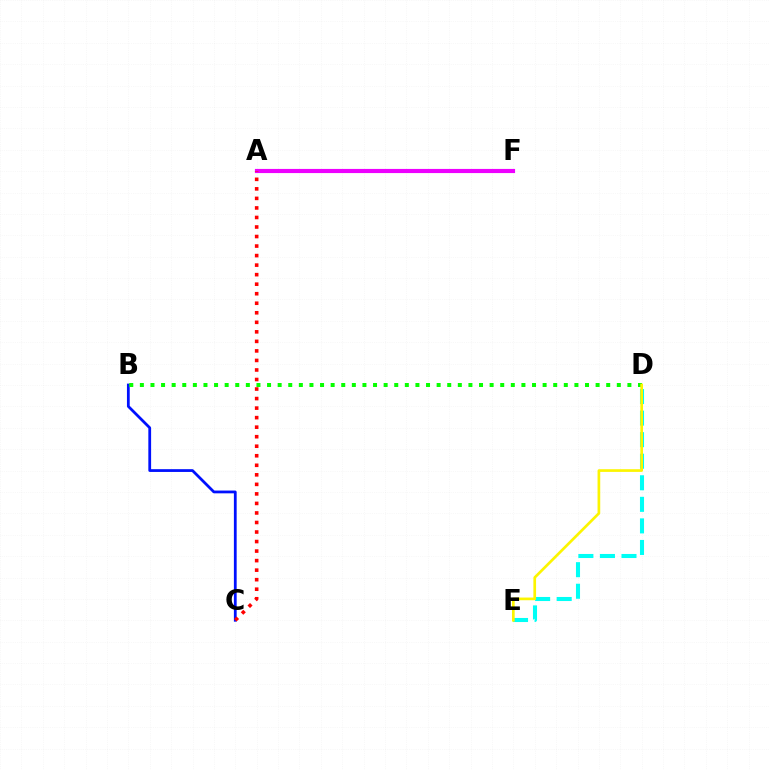{('B', 'C'): [{'color': '#0010ff', 'line_style': 'solid', 'thickness': 2.0}], ('D', 'E'): [{'color': '#00fff6', 'line_style': 'dashed', 'thickness': 2.93}, {'color': '#fcf500', 'line_style': 'solid', 'thickness': 1.93}], ('B', 'D'): [{'color': '#08ff00', 'line_style': 'dotted', 'thickness': 2.88}], ('A', 'F'): [{'color': '#ee00ff', 'line_style': 'solid', 'thickness': 2.99}], ('A', 'C'): [{'color': '#ff0000', 'line_style': 'dotted', 'thickness': 2.59}]}